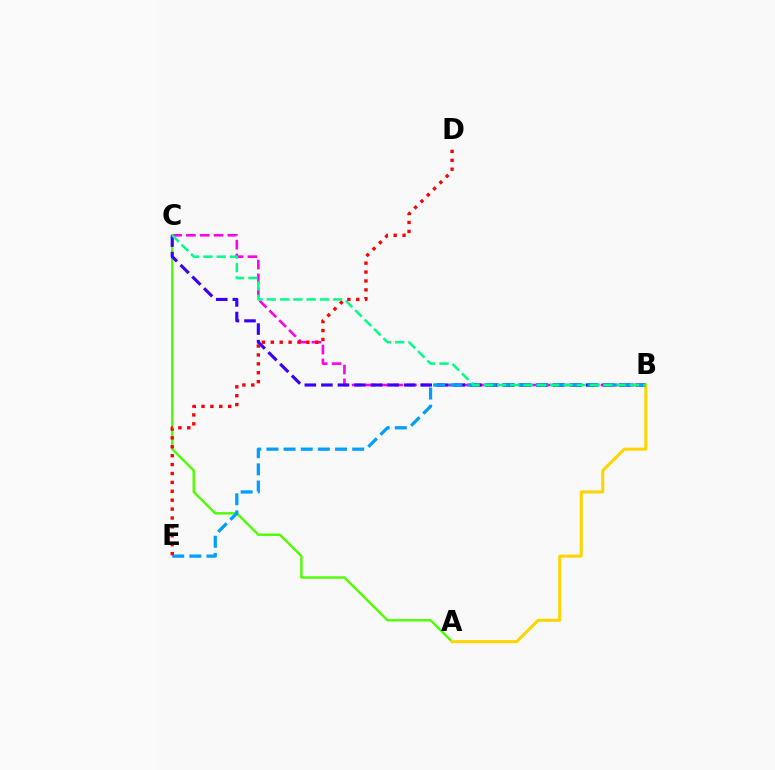{('B', 'C'): [{'color': '#ff00ed', 'line_style': 'dashed', 'thickness': 1.88}, {'color': '#3700ff', 'line_style': 'dashed', 'thickness': 2.25}, {'color': '#00ff86', 'line_style': 'dashed', 'thickness': 1.8}], ('A', 'C'): [{'color': '#4fff00', 'line_style': 'solid', 'thickness': 1.74}], ('A', 'B'): [{'color': '#ffd500', 'line_style': 'solid', 'thickness': 2.19}], ('B', 'E'): [{'color': '#009eff', 'line_style': 'dashed', 'thickness': 2.33}], ('D', 'E'): [{'color': '#ff0000', 'line_style': 'dotted', 'thickness': 2.42}]}